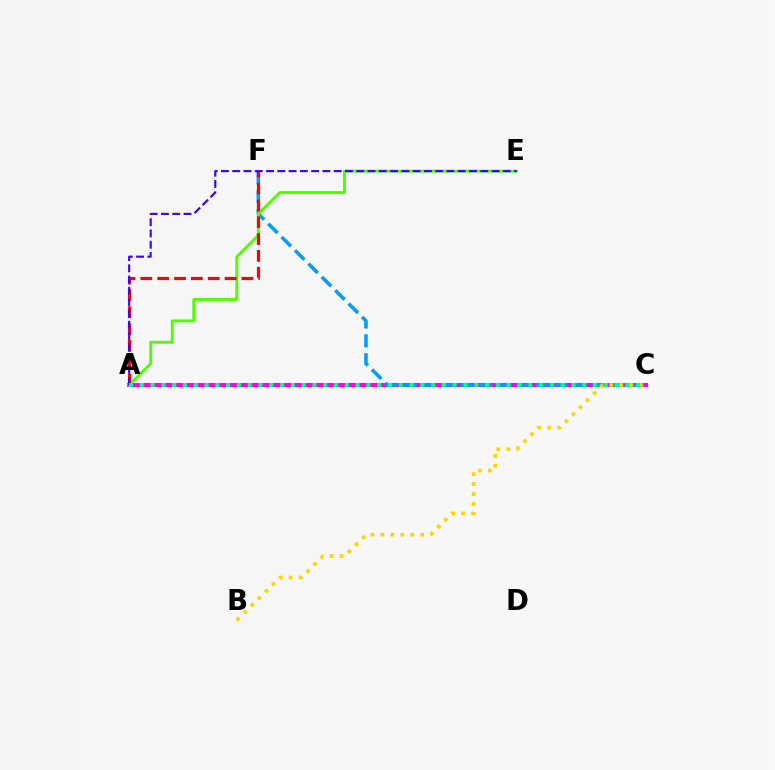{('A', 'C'): [{'color': '#ff00ed', 'line_style': 'solid', 'thickness': 2.92}, {'color': '#00ff86', 'line_style': 'dotted', 'thickness': 2.93}], ('C', 'F'): [{'color': '#009eff', 'line_style': 'dashed', 'thickness': 2.57}], ('A', 'E'): [{'color': '#4fff00', 'line_style': 'solid', 'thickness': 2.08}, {'color': '#3700ff', 'line_style': 'dashed', 'thickness': 1.53}], ('B', 'C'): [{'color': '#ffd500', 'line_style': 'dotted', 'thickness': 2.7}], ('A', 'F'): [{'color': '#ff0000', 'line_style': 'dashed', 'thickness': 2.29}]}